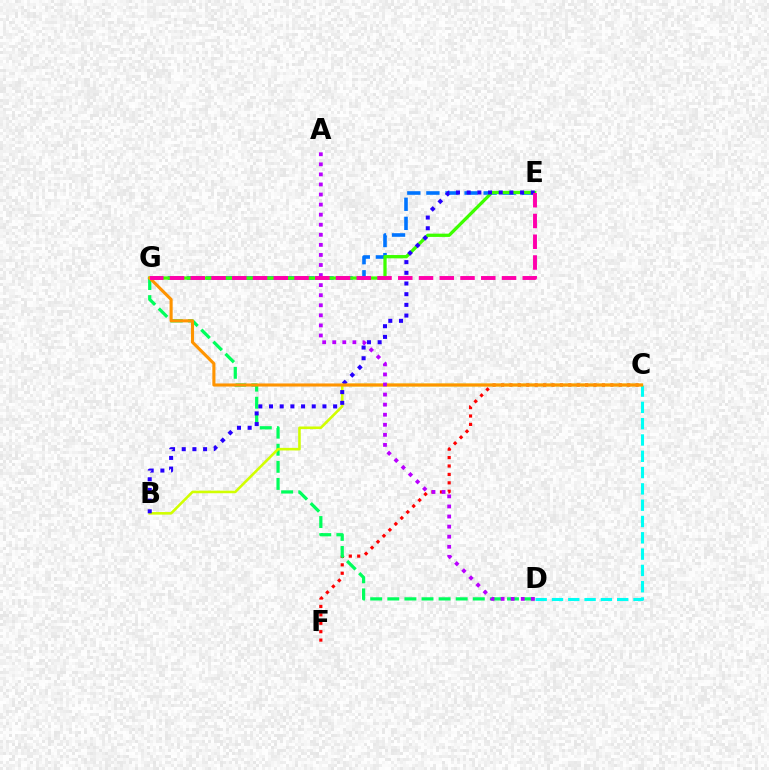{('C', 'F'): [{'color': '#ff0000', 'line_style': 'dotted', 'thickness': 2.28}], ('E', 'G'): [{'color': '#0074ff', 'line_style': 'dashed', 'thickness': 2.59}, {'color': '#3dff00', 'line_style': 'solid', 'thickness': 2.36}, {'color': '#ff00ac', 'line_style': 'dashed', 'thickness': 2.82}], ('D', 'G'): [{'color': '#00ff5c', 'line_style': 'dashed', 'thickness': 2.32}], ('C', 'D'): [{'color': '#00fff6', 'line_style': 'dashed', 'thickness': 2.21}], ('B', 'C'): [{'color': '#d1ff00', 'line_style': 'solid', 'thickness': 1.86}], ('B', 'E'): [{'color': '#2500ff', 'line_style': 'dotted', 'thickness': 2.9}], ('C', 'G'): [{'color': '#ff9400', 'line_style': 'solid', 'thickness': 2.23}], ('A', 'D'): [{'color': '#b900ff', 'line_style': 'dotted', 'thickness': 2.74}]}